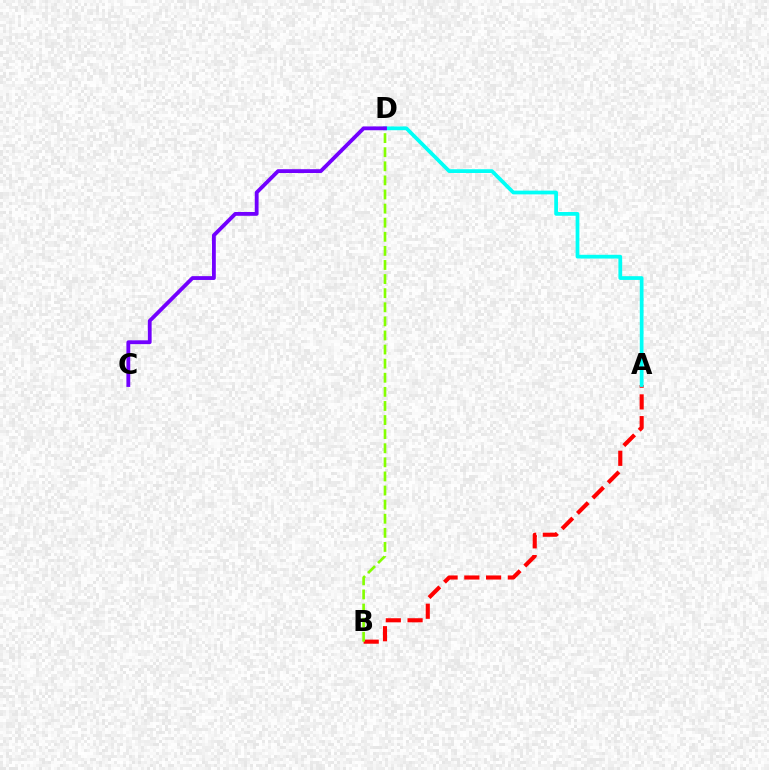{('A', 'B'): [{'color': '#ff0000', 'line_style': 'dashed', 'thickness': 2.96}], ('B', 'D'): [{'color': '#84ff00', 'line_style': 'dashed', 'thickness': 1.92}], ('A', 'D'): [{'color': '#00fff6', 'line_style': 'solid', 'thickness': 2.7}], ('C', 'D'): [{'color': '#7200ff', 'line_style': 'solid', 'thickness': 2.75}]}